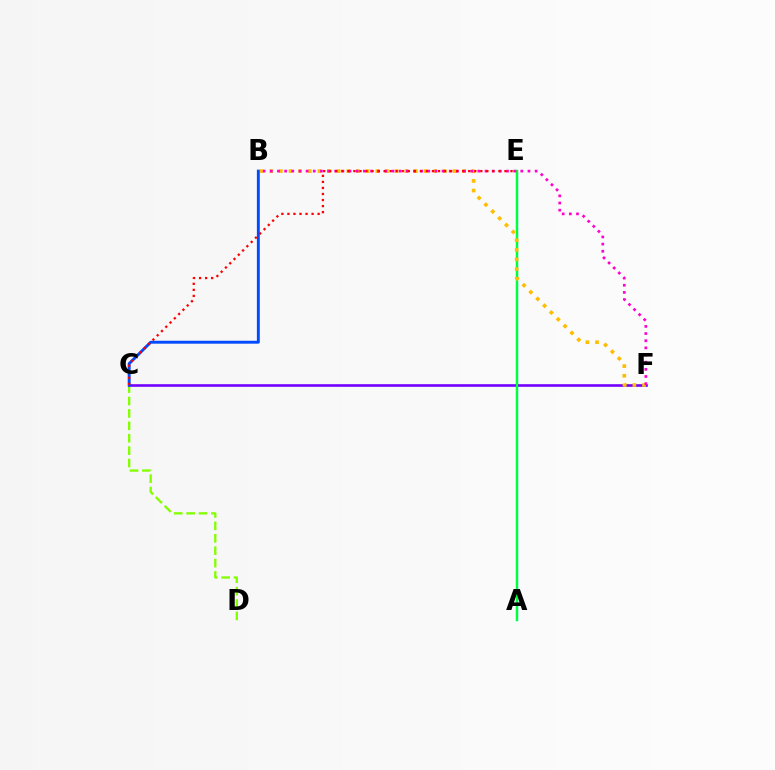{('A', 'E'): [{'color': '#00fff6', 'line_style': 'solid', 'thickness': 1.64}, {'color': '#00ff39', 'line_style': 'solid', 'thickness': 1.63}], ('C', 'D'): [{'color': '#84ff00', 'line_style': 'dashed', 'thickness': 1.68}], ('C', 'F'): [{'color': '#7200ff', 'line_style': 'solid', 'thickness': 1.89}], ('B', 'F'): [{'color': '#ffbd00', 'line_style': 'dotted', 'thickness': 2.62}, {'color': '#ff00cf', 'line_style': 'dotted', 'thickness': 1.94}], ('B', 'C'): [{'color': '#004bff', 'line_style': 'solid', 'thickness': 2.1}], ('C', 'E'): [{'color': '#ff0000', 'line_style': 'dotted', 'thickness': 1.64}]}